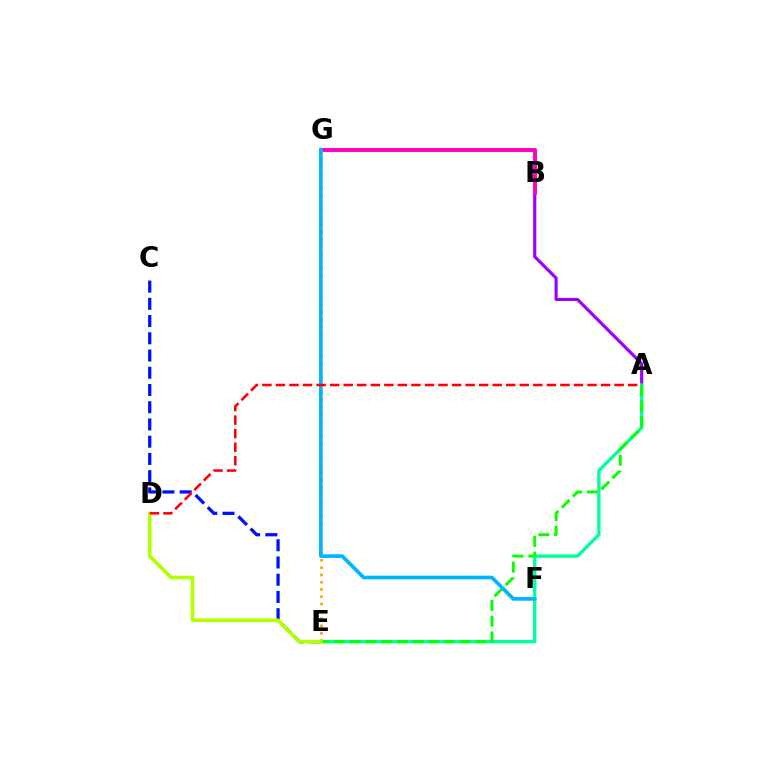{('A', 'B'): [{'color': '#9b00ff', 'line_style': 'solid', 'thickness': 2.27}], ('B', 'G'): [{'color': '#ff00bd', 'line_style': 'solid', 'thickness': 2.83}], ('A', 'E'): [{'color': '#00ff9d', 'line_style': 'solid', 'thickness': 2.41}, {'color': '#08ff00', 'line_style': 'dashed', 'thickness': 2.14}], ('E', 'G'): [{'color': '#ffa500', 'line_style': 'dotted', 'thickness': 1.98}], ('C', 'E'): [{'color': '#0010ff', 'line_style': 'dashed', 'thickness': 2.34}], ('F', 'G'): [{'color': '#00b5ff', 'line_style': 'solid', 'thickness': 2.64}], ('D', 'E'): [{'color': '#b3ff00', 'line_style': 'solid', 'thickness': 2.64}], ('A', 'D'): [{'color': '#ff0000', 'line_style': 'dashed', 'thickness': 1.84}]}